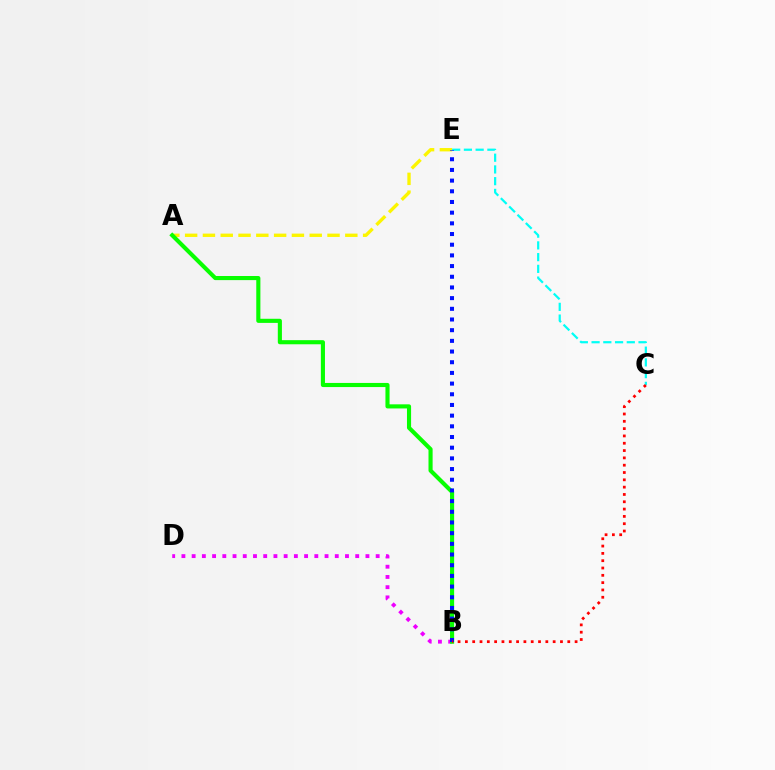{('B', 'D'): [{'color': '#ee00ff', 'line_style': 'dotted', 'thickness': 2.78}], ('C', 'E'): [{'color': '#00fff6', 'line_style': 'dashed', 'thickness': 1.59}], ('A', 'E'): [{'color': '#fcf500', 'line_style': 'dashed', 'thickness': 2.42}], ('A', 'B'): [{'color': '#08ff00', 'line_style': 'solid', 'thickness': 2.96}], ('B', 'E'): [{'color': '#0010ff', 'line_style': 'dotted', 'thickness': 2.9}], ('B', 'C'): [{'color': '#ff0000', 'line_style': 'dotted', 'thickness': 1.99}]}